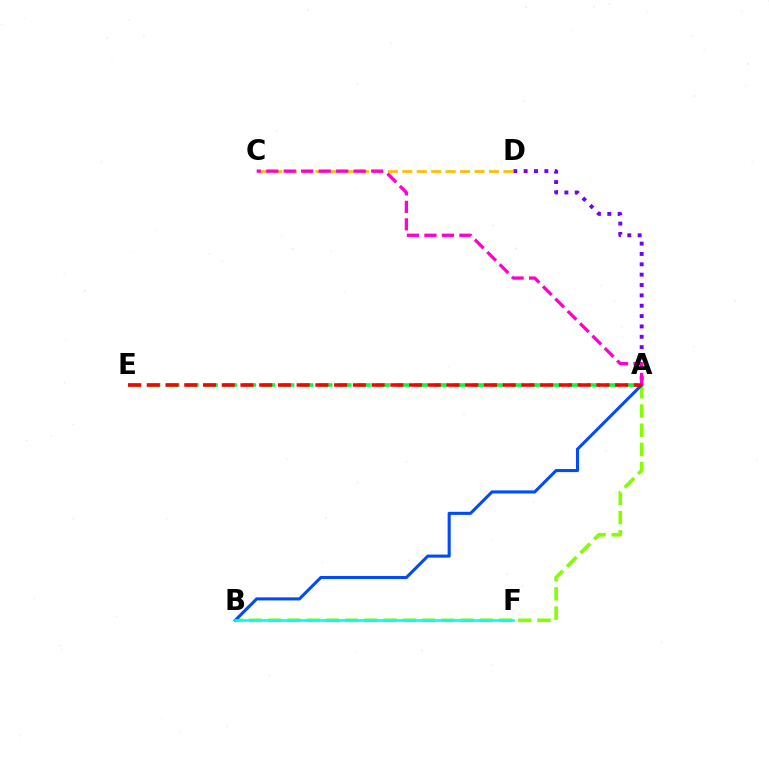{('A', 'E'): [{'color': '#00ff39', 'line_style': 'dashed', 'thickness': 2.6}, {'color': '#ff0000', 'line_style': 'dashed', 'thickness': 2.55}], ('A', 'B'): [{'color': '#84ff00', 'line_style': 'dashed', 'thickness': 2.61}, {'color': '#004bff', 'line_style': 'solid', 'thickness': 2.21}], ('A', 'D'): [{'color': '#7200ff', 'line_style': 'dotted', 'thickness': 2.81}], ('C', 'D'): [{'color': '#ffbd00', 'line_style': 'dashed', 'thickness': 1.96}], ('A', 'C'): [{'color': '#ff00cf', 'line_style': 'dashed', 'thickness': 2.37}], ('B', 'F'): [{'color': '#00fff6', 'line_style': 'solid', 'thickness': 1.9}]}